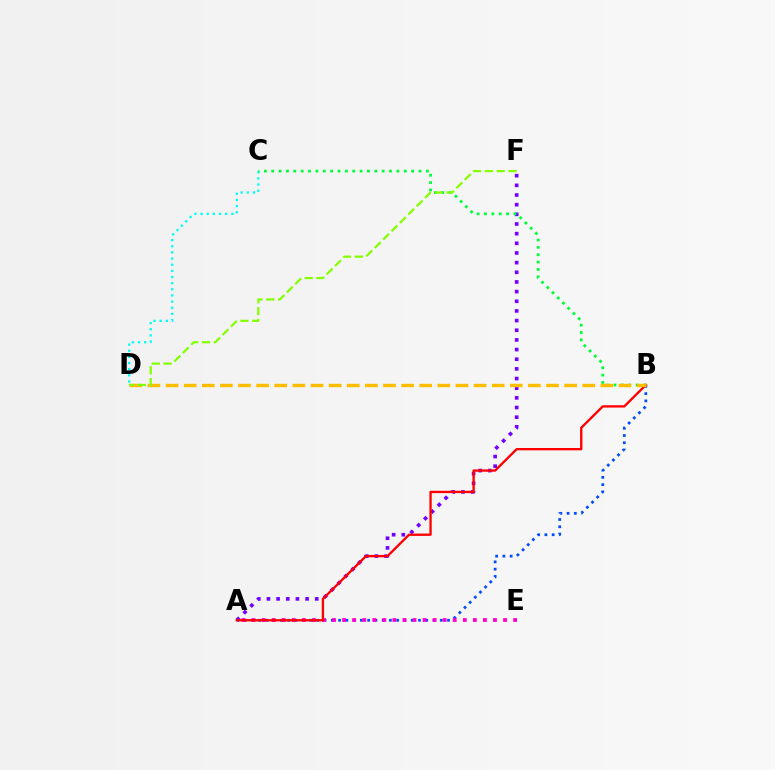{('A', 'F'): [{'color': '#7200ff', 'line_style': 'dotted', 'thickness': 2.62}], ('C', 'D'): [{'color': '#00fff6', 'line_style': 'dotted', 'thickness': 1.67}], ('A', 'B'): [{'color': '#004bff', 'line_style': 'dotted', 'thickness': 1.97}, {'color': '#ff0000', 'line_style': 'solid', 'thickness': 1.68}], ('A', 'E'): [{'color': '#ff00cf', 'line_style': 'dotted', 'thickness': 2.73}], ('B', 'C'): [{'color': '#00ff39', 'line_style': 'dotted', 'thickness': 2.0}], ('B', 'D'): [{'color': '#ffbd00', 'line_style': 'dashed', 'thickness': 2.46}], ('D', 'F'): [{'color': '#84ff00', 'line_style': 'dashed', 'thickness': 1.6}]}